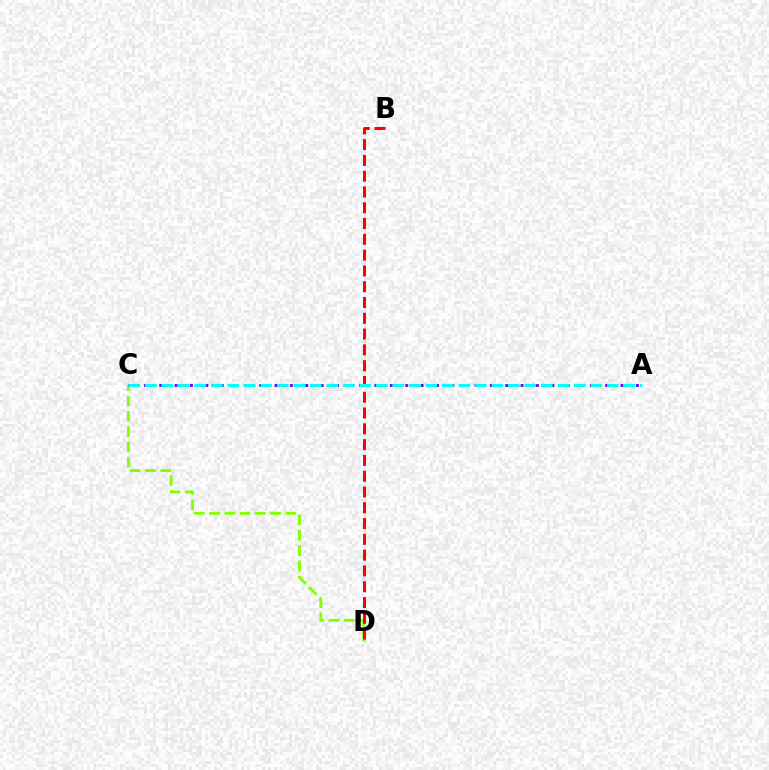{('C', 'D'): [{'color': '#84ff00', 'line_style': 'dashed', 'thickness': 2.07}], ('B', 'D'): [{'color': '#ff0000', 'line_style': 'dashed', 'thickness': 2.15}], ('A', 'C'): [{'color': '#7200ff', 'line_style': 'dotted', 'thickness': 2.09}, {'color': '#00fff6', 'line_style': 'dashed', 'thickness': 2.24}]}